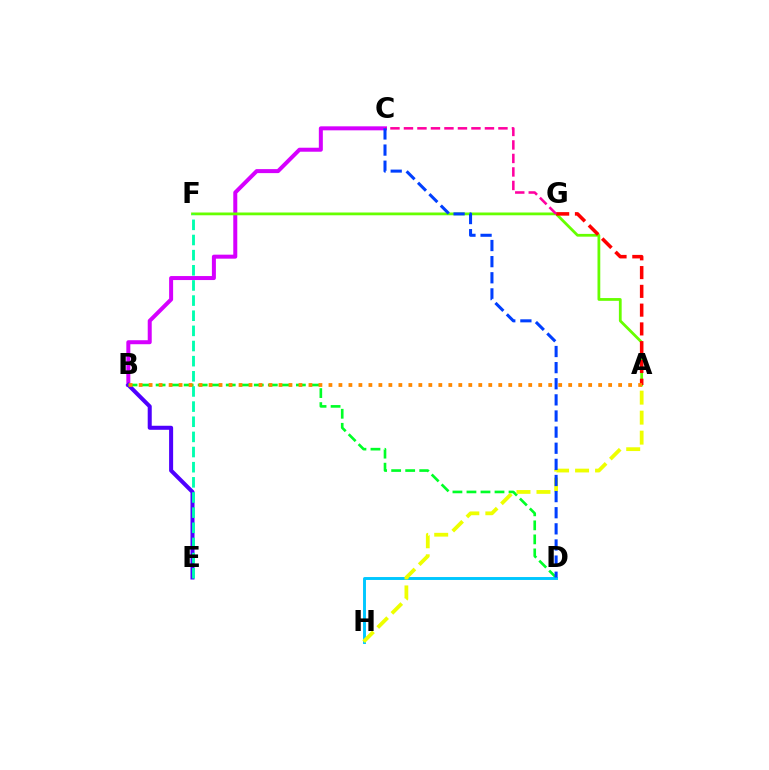{('B', 'C'): [{'color': '#d600ff', 'line_style': 'solid', 'thickness': 2.88}], ('B', 'E'): [{'color': '#4f00ff', 'line_style': 'solid', 'thickness': 2.9}], ('A', 'F'): [{'color': '#66ff00', 'line_style': 'solid', 'thickness': 2.0}], ('E', 'F'): [{'color': '#00ffaf', 'line_style': 'dashed', 'thickness': 2.06}], ('B', 'D'): [{'color': '#00ff27', 'line_style': 'dashed', 'thickness': 1.91}], ('A', 'G'): [{'color': '#ff0000', 'line_style': 'dashed', 'thickness': 2.55}], ('D', 'H'): [{'color': '#00c7ff', 'line_style': 'solid', 'thickness': 2.1}], ('A', 'H'): [{'color': '#eeff00', 'line_style': 'dashed', 'thickness': 2.72}], ('A', 'B'): [{'color': '#ff8800', 'line_style': 'dotted', 'thickness': 2.71}], ('C', 'G'): [{'color': '#ff00a0', 'line_style': 'dashed', 'thickness': 1.83}], ('C', 'D'): [{'color': '#003fff', 'line_style': 'dashed', 'thickness': 2.19}]}